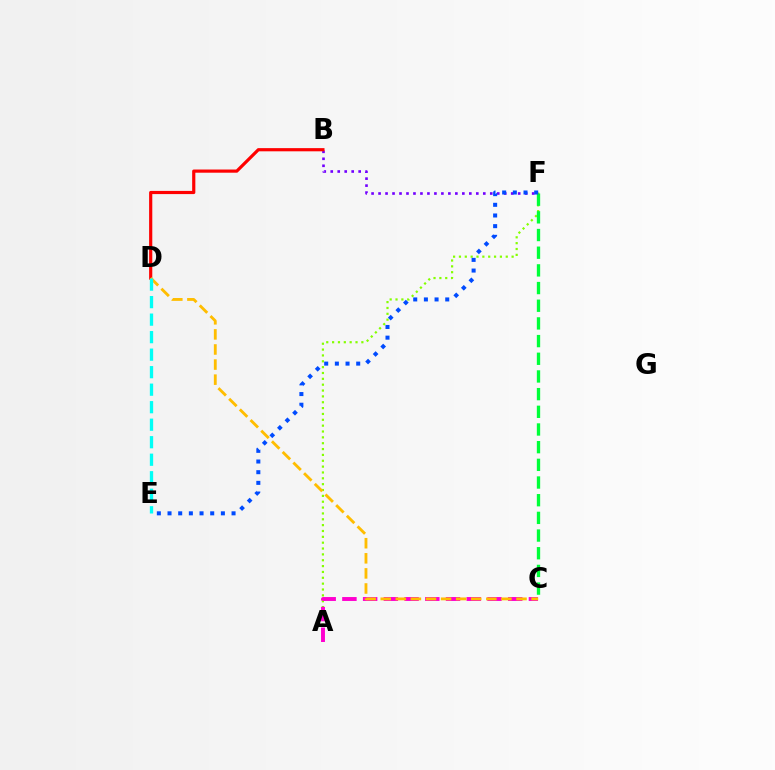{('A', 'F'): [{'color': '#84ff00', 'line_style': 'dotted', 'thickness': 1.59}], ('C', 'F'): [{'color': '#00ff39', 'line_style': 'dashed', 'thickness': 2.4}], ('B', 'F'): [{'color': '#7200ff', 'line_style': 'dotted', 'thickness': 1.9}], ('A', 'C'): [{'color': '#ff00cf', 'line_style': 'dashed', 'thickness': 2.82}], ('B', 'D'): [{'color': '#ff0000', 'line_style': 'solid', 'thickness': 2.29}], ('C', 'D'): [{'color': '#ffbd00', 'line_style': 'dashed', 'thickness': 2.05}], ('D', 'E'): [{'color': '#00fff6', 'line_style': 'dashed', 'thickness': 2.38}], ('E', 'F'): [{'color': '#004bff', 'line_style': 'dotted', 'thickness': 2.9}]}